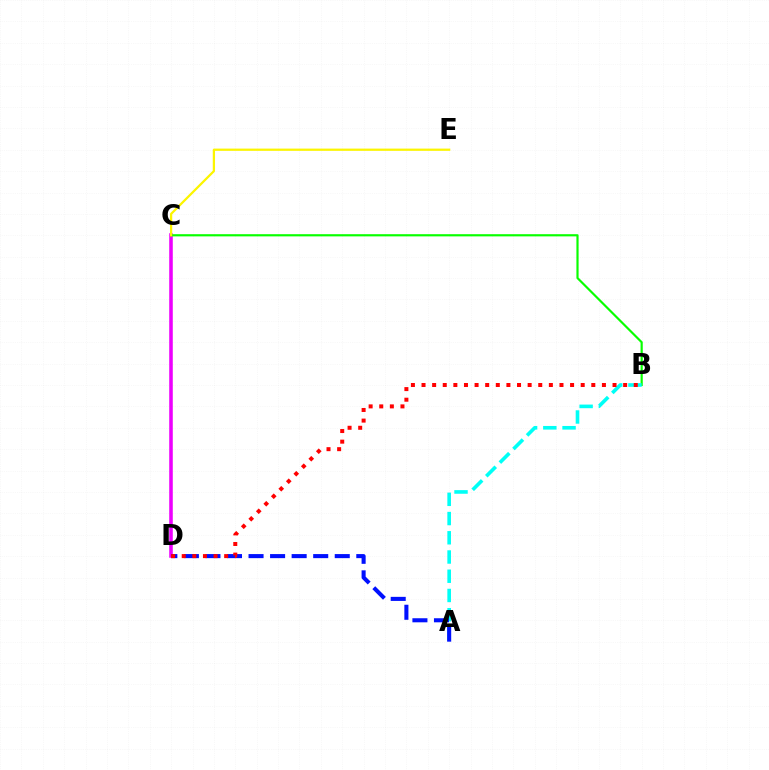{('C', 'D'): [{'color': '#ee00ff', 'line_style': 'solid', 'thickness': 2.57}], ('B', 'C'): [{'color': '#08ff00', 'line_style': 'solid', 'thickness': 1.57}], ('A', 'B'): [{'color': '#00fff6', 'line_style': 'dashed', 'thickness': 2.61}], ('A', 'D'): [{'color': '#0010ff', 'line_style': 'dashed', 'thickness': 2.93}], ('B', 'D'): [{'color': '#ff0000', 'line_style': 'dotted', 'thickness': 2.88}], ('C', 'E'): [{'color': '#fcf500', 'line_style': 'solid', 'thickness': 1.62}]}